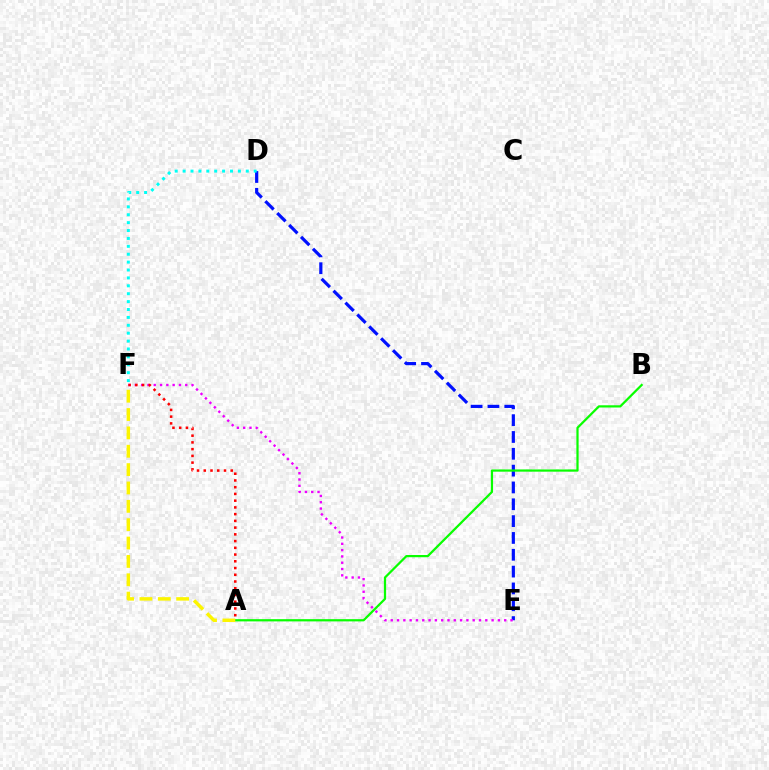{('D', 'E'): [{'color': '#0010ff', 'line_style': 'dashed', 'thickness': 2.29}], ('A', 'B'): [{'color': '#08ff00', 'line_style': 'solid', 'thickness': 1.6}], ('E', 'F'): [{'color': '#ee00ff', 'line_style': 'dotted', 'thickness': 1.71}], ('A', 'F'): [{'color': '#fcf500', 'line_style': 'dashed', 'thickness': 2.49}, {'color': '#ff0000', 'line_style': 'dotted', 'thickness': 1.83}], ('D', 'F'): [{'color': '#00fff6', 'line_style': 'dotted', 'thickness': 2.15}]}